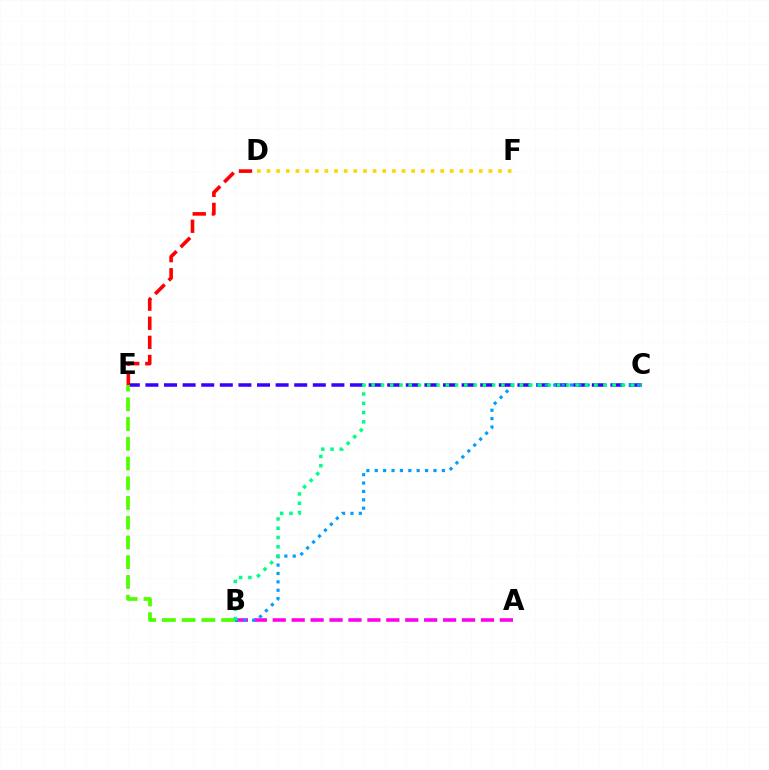{('C', 'E'): [{'color': '#3700ff', 'line_style': 'dashed', 'thickness': 2.53}], ('D', 'E'): [{'color': '#ff0000', 'line_style': 'dashed', 'thickness': 2.6}], ('B', 'E'): [{'color': '#4fff00', 'line_style': 'dashed', 'thickness': 2.68}], ('A', 'B'): [{'color': '#ff00ed', 'line_style': 'dashed', 'thickness': 2.57}], ('B', 'C'): [{'color': '#009eff', 'line_style': 'dotted', 'thickness': 2.28}, {'color': '#00ff86', 'line_style': 'dotted', 'thickness': 2.52}], ('D', 'F'): [{'color': '#ffd500', 'line_style': 'dotted', 'thickness': 2.62}]}